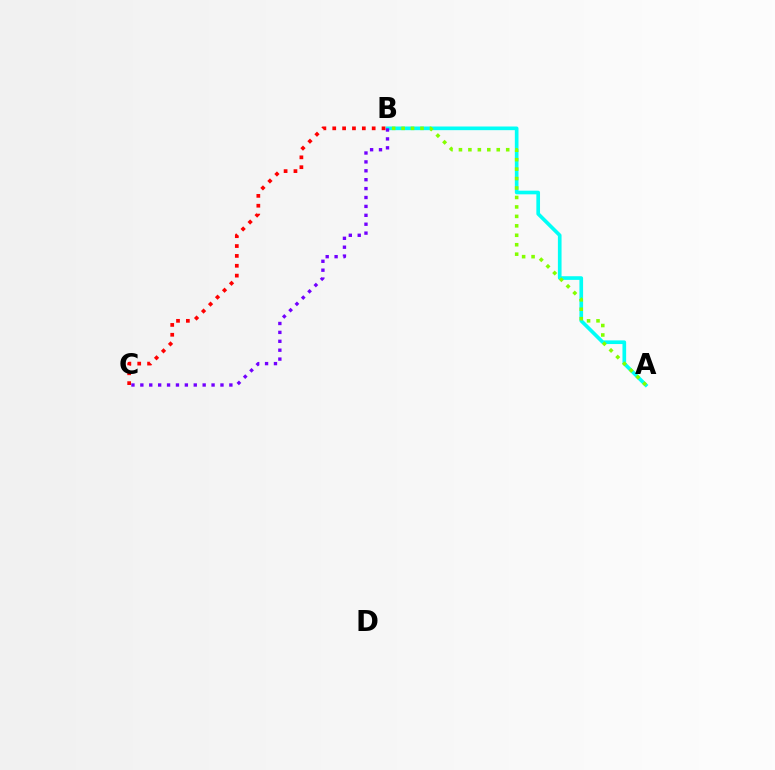{('A', 'B'): [{'color': '#00fff6', 'line_style': 'solid', 'thickness': 2.63}, {'color': '#84ff00', 'line_style': 'dotted', 'thickness': 2.57}], ('B', 'C'): [{'color': '#7200ff', 'line_style': 'dotted', 'thickness': 2.42}, {'color': '#ff0000', 'line_style': 'dotted', 'thickness': 2.68}]}